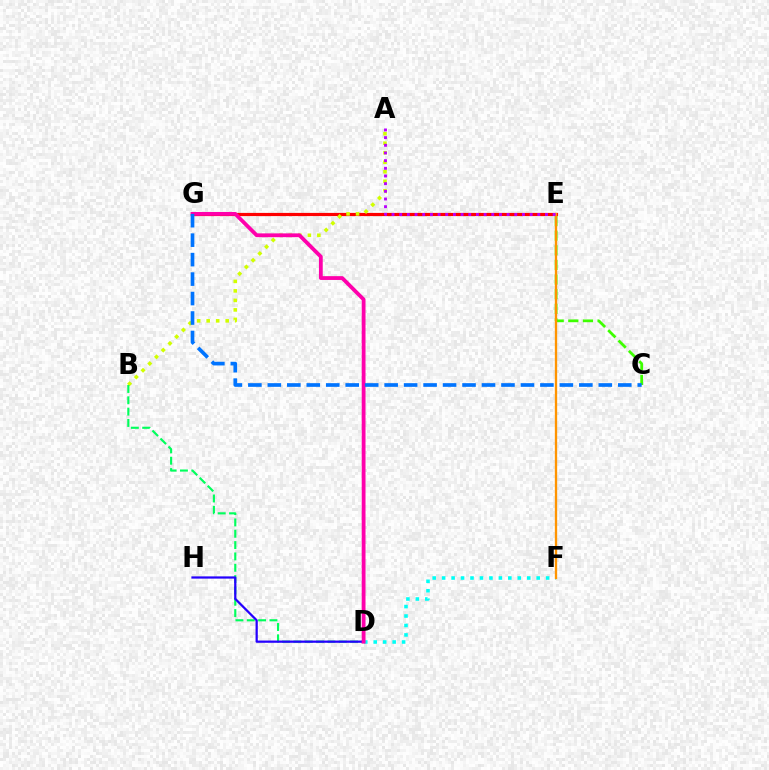{('E', 'G'): [{'color': '#ff0000', 'line_style': 'solid', 'thickness': 2.3}], ('A', 'B'): [{'color': '#d1ff00', 'line_style': 'dotted', 'thickness': 2.58}], ('B', 'D'): [{'color': '#00ff5c', 'line_style': 'dashed', 'thickness': 1.54}], ('D', 'F'): [{'color': '#00fff6', 'line_style': 'dotted', 'thickness': 2.57}], ('D', 'H'): [{'color': '#2500ff', 'line_style': 'solid', 'thickness': 1.61}], ('C', 'E'): [{'color': '#3dff00', 'line_style': 'dashed', 'thickness': 1.99}], ('D', 'G'): [{'color': '#ff00ac', 'line_style': 'solid', 'thickness': 2.74}], ('E', 'F'): [{'color': '#ff9400', 'line_style': 'solid', 'thickness': 1.68}], ('A', 'E'): [{'color': '#b900ff', 'line_style': 'dotted', 'thickness': 2.08}], ('C', 'G'): [{'color': '#0074ff', 'line_style': 'dashed', 'thickness': 2.64}]}